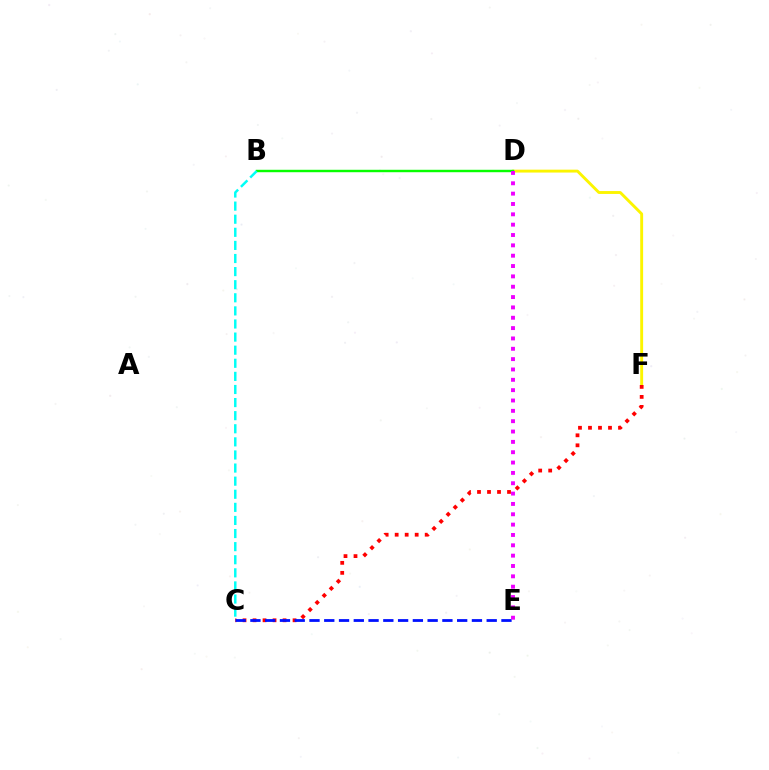{('D', 'F'): [{'color': '#fcf500', 'line_style': 'solid', 'thickness': 2.08}], ('C', 'F'): [{'color': '#ff0000', 'line_style': 'dotted', 'thickness': 2.72}], ('C', 'E'): [{'color': '#0010ff', 'line_style': 'dashed', 'thickness': 2.01}], ('B', 'D'): [{'color': '#08ff00', 'line_style': 'solid', 'thickness': 1.75}], ('B', 'C'): [{'color': '#00fff6', 'line_style': 'dashed', 'thickness': 1.78}], ('D', 'E'): [{'color': '#ee00ff', 'line_style': 'dotted', 'thickness': 2.81}]}